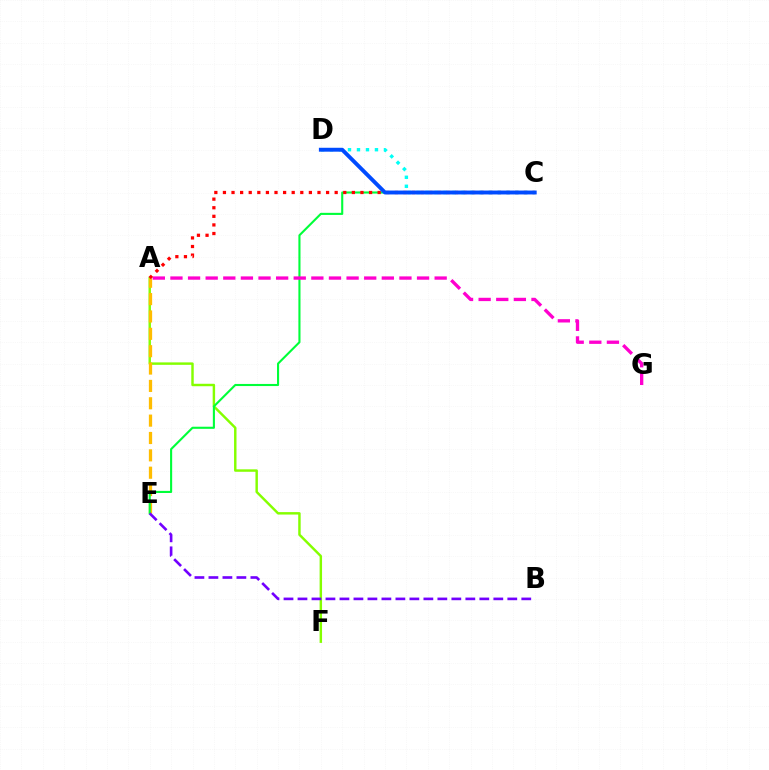{('A', 'F'): [{'color': '#84ff00', 'line_style': 'solid', 'thickness': 1.76}], ('A', 'E'): [{'color': '#ffbd00', 'line_style': 'dashed', 'thickness': 2.36}], ('C', 'E'): [{'color': '#00ff39', 'line_style': 'solid', 'thickness': 1.52}], ('C', 'D'): [{'color': '#00fff6', 'line_style': 'dotted', 'thickness': 2.44}, {'color': '#004bff', 'line_style': 'solid', 'thickness': 2.81}], ('B', 'E'): [{'color': '#7200ff', 'line_style': 'dashed', 'thickness': 1.9}], ('A', 'G'): [{'color': '#ff00cf', 'line_style': 'dashed', 'thickness': 2.39}], ('A', 'C'): [{'color': '#ff0000', 'line_style': 'dotted', 'thickness': 2.34}]}